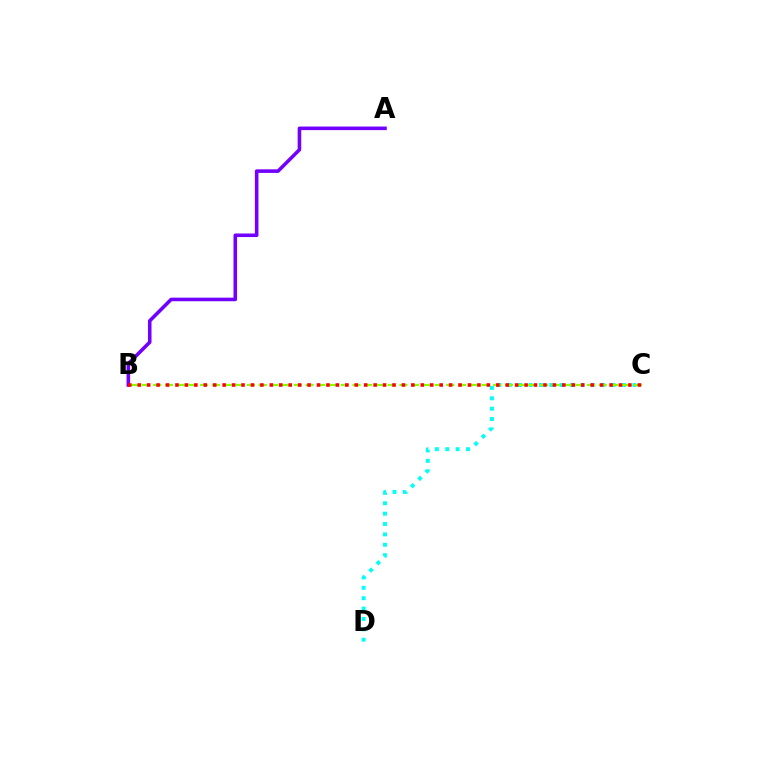{('C', 'D'): [{'color': '#00fff6', 'line_style': 'dotted', 'thickness': 2.82}], ('B', 'C'): [{'color': '#84ff00', 'line_style': 'dashed', 'thickness': 1.59}, {'color': '#ff0000', 'line_style': 'dotted', 'thickness': 2.56}], ('A', 'B'): [{'color': '#7200ff', 'line_style': 'solid', 'thickness': 2.57}]}